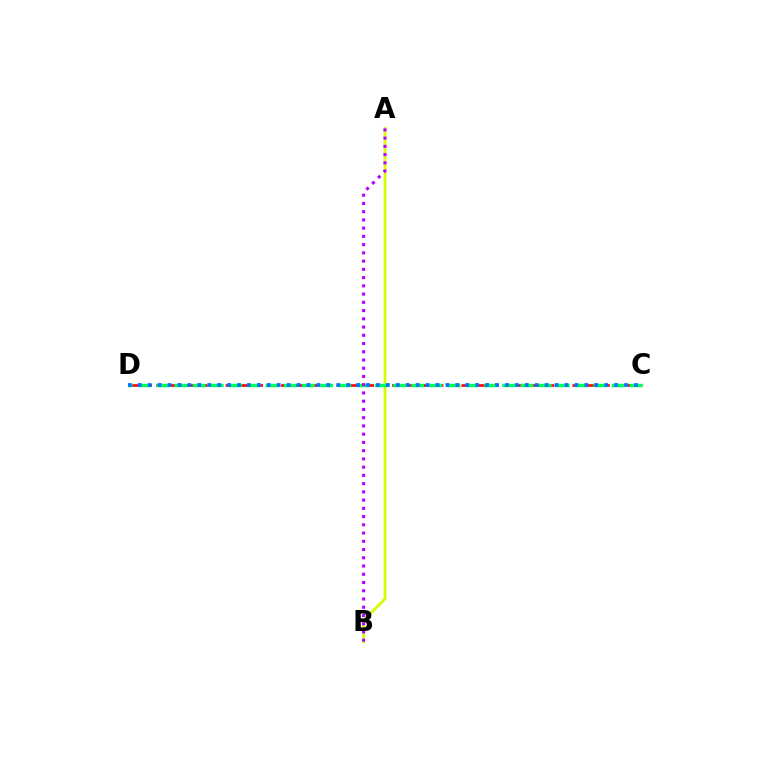{('C', 'D'): [{'color': '#ff0000', 'line_style': 'dashed', 'thickness': 1.88}, {'color': '#00ff5c', 'line_style': 'dashed', 'thickness': 2.47}, {'color': '#0074ff', 'line_style': 'dotted', 'thickness': 2.7}], ('A', 'B'): [{'color': '#d1ff00', 'line_style': 'solid', 'thickness': 2.02}, {'color': '#b900ff', 'line_style': 'dotted', 'thickness': 2.24}]}